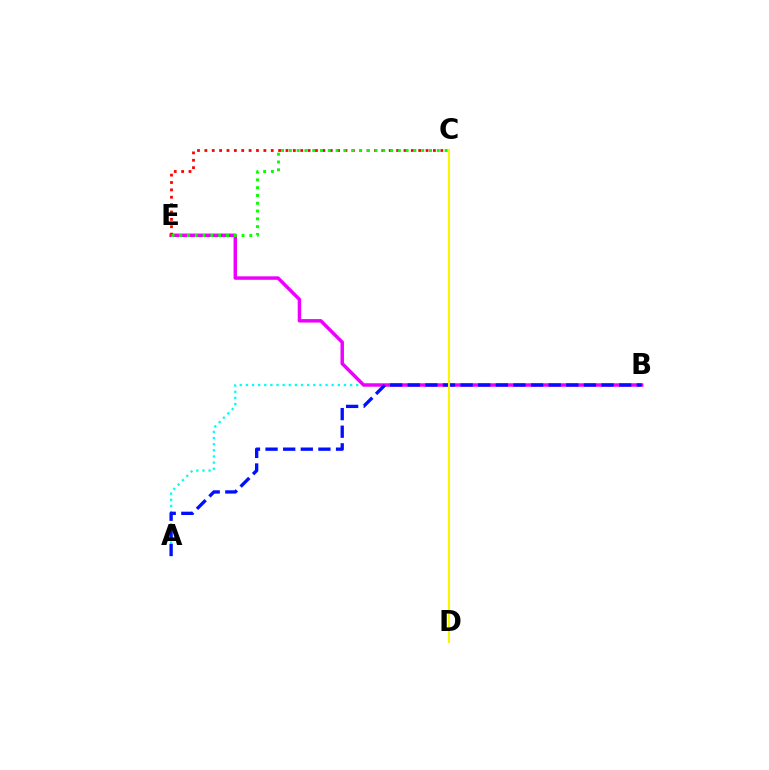{('A', 'B'): [{'color': '#00fff6', 'line_style': 'dotted', 'thickness': 1.67}, {'color': '#0010ff', 'line_style': 'dashed', 'thickness': 2.39}], ('B', 'E'): [{'color': '#ee00ff', 'line_style': 'solid', 'thickness': 2.49}], ('C', 'E'): [{'color': '#ff0000', 'line_style': 'dotted', 'thickness': 2.0}, {'color': '#08ff00', 'line_style': 'dotted', 'thickness': 2.12}], ('C', 'D'): [{'color': '#fcf500', 'line_style': 'solid', 'thickness': 1.5}]}